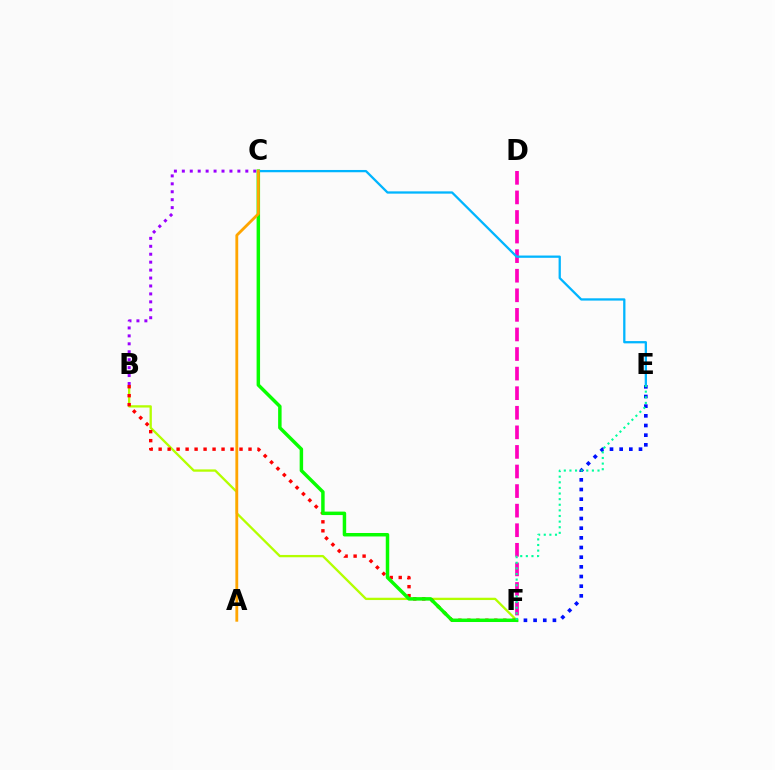{('B', 'F'): [{'color': '#b3ff00', 'line_style': 'solid', 'thickness': 1.66}, {'color': '#ff0000', 'line_style': 'dotted', 'thickness': 2.44}], ('B', 'C'): [{'color': '#9b00ff', 'line_style': 'dotted', 'thickness': 2.16}], ('D', 'F'): [{'color': '#ff00bd', 'line_style': 'dashed', 'thickness': 2.66}], ('E', 'F'): [{'color': '#0010ff', 'line_style': 'dotted', 'thickness': 2.63}, {'color': '#00ff9d', 'line_style': 'dotted', 'thickness': 1.53}], ('C', 'F'): [{'color': '#08ff00', 'line_style': 'solid', 'thickness': 2.5}], ('C', 'E'): [{'color': '#00b5ff', 'line_style': 'solid', 'thickness': 1.64}], ('A', 'C'): [{'color': '#ffa500', 'line_style': 'solid', 'thickness': 2.03}]}